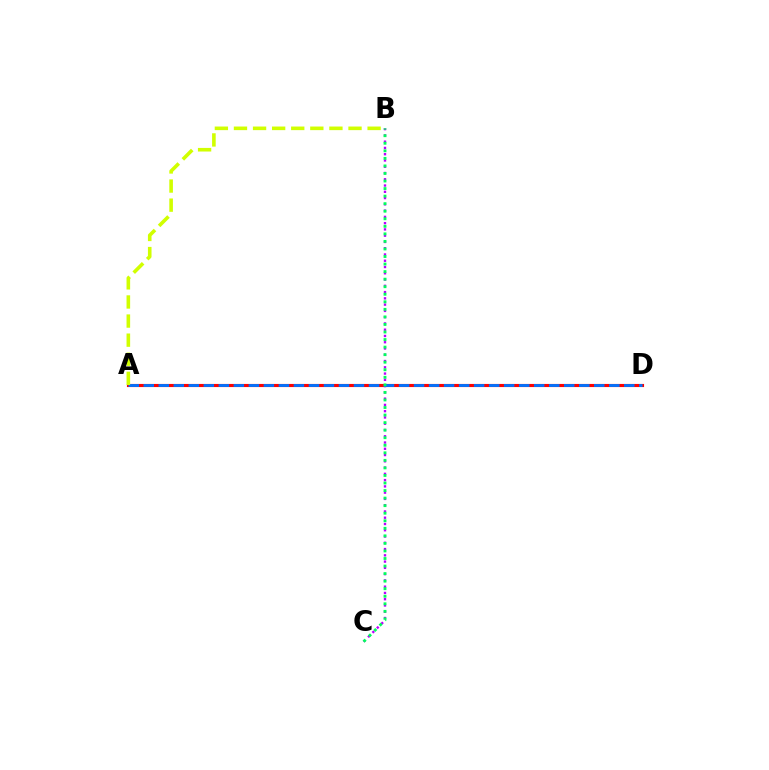{('A', 'D'): [{'color': '#ff0000', 'line_style': 'solid', 'thickness': 2.25}, {'color': '#0074ff', 'line_style': 'dashed', 'thickness': 2.04}], ('B', 'C'): [{'color': '#b900ff', 'line_style': 'dotted', 'thickness': 1.7}, {'color': '#00ff5c', 'line_style': 'dotted', 'thickness': 2.05}], ('A', 'B'): [{'color': '#d1ff00', 'line_style': 'dashed', 'thickness': 2.59}]}